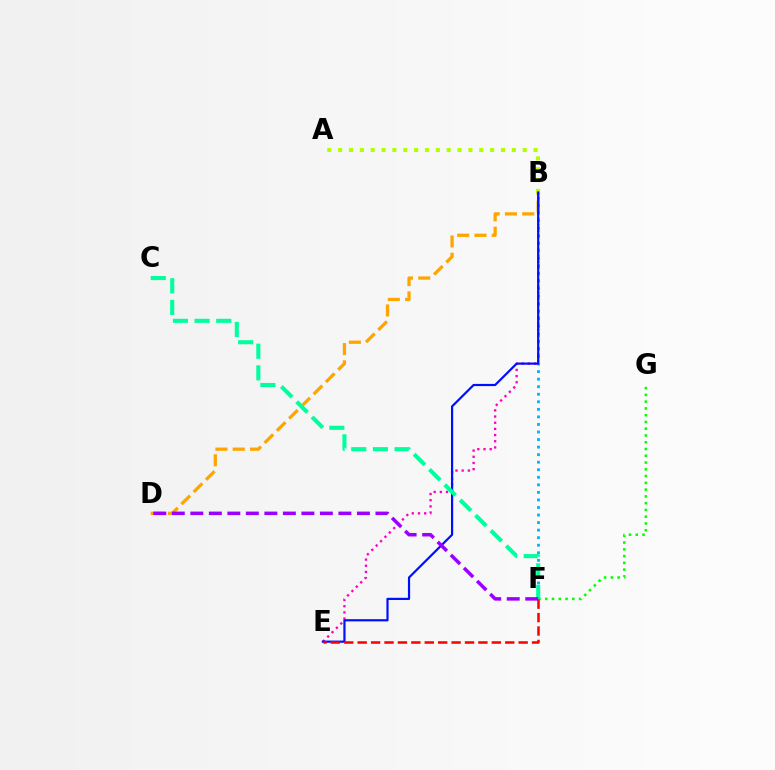{('A', 'B'): [{'color': '#b3ff00', 'line_style': 'dotted', 'thickness': 2.95}], ('B', 'E'): [{'color': '#ff00bd', 'line_style': 'dotted', 'thickness': 1.68}, {'color': '#0010ff', 'line_style': 'solid', 'thickness': 1.58}], ('F', 'G'): [{'color': '#08ff00', 'line_style': 'dotted', 'thickness': 1.84}], ('B', 'D'): [{'color': '#ffa500', 'line_style': 'dashed', 'thickness': 2.35}], ('B', 'F'): [{'color': '#00b5ff', 'line_style': 'dotted', 'thickness': 2.05}], ('C', 'F'): [{'color': '#00ff9d', 'line_style': 'dashed', 'thickness': 2.94}], ('E', 'F'): [{'color': '#ff0000', 'line_style': 'dashed', 'thickness': 1.82}], ('D', 'F'): [{'color': '#9b00ff', 'line_style': 'dashed', 'thickness': 2.51}]}